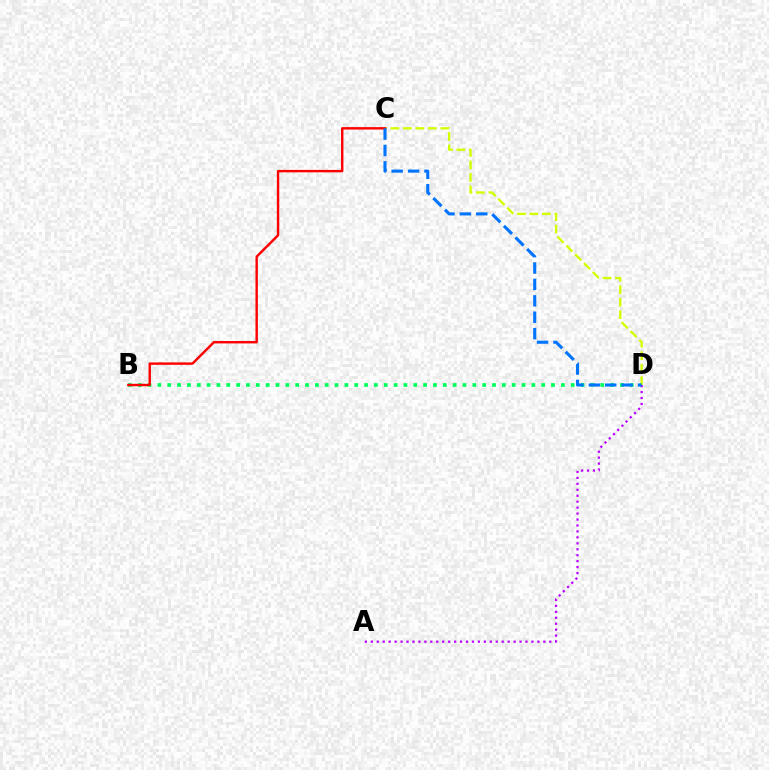{('B', 'D'): [{'color': '#00ff5c', 'line_style': 'dotted', 'thickness': 2.67}], ('C', 'D'): [{'color': '#d1ff00', 'line_style': 'dashed', 'thickness': 1.69}, {'color': '#0074ff', 'line_style': 'dashed', 'thickness': 2.23}], ('A', 'D'): [{'color': '#b900ff', 'line_style': 'dotted', 'thickness': 1.62}], ('B', 'C'): [{'color': '#ff0000', 'line_style': 'solid', 'thickness': 1.74}]}